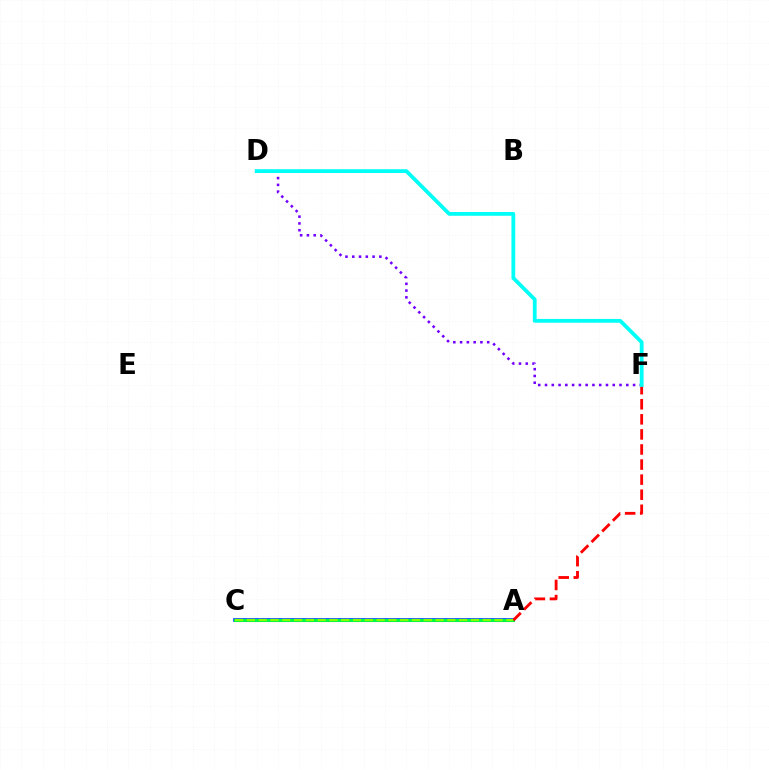{('A', 'C'): [{'color': '#ff00cf', 'line_style': 'dotted', 'thickness': 1.74}, {'color': '#ffbd00', 'line_style': 'solid', 'thickness': 2.23}, {'color': '#004bff', 'line_style': 'solid', 'thickness': 2.66}, {'color': '#00ff39', 'line_style': 'solid', 'thickness': 2.08}, {'color': '#84ff00', 'line_style': 'dashed', 'thickness': 1.6}], ('D', 'F'): [{'color': '#7200ff', 'line_style': 'dotted', 'thickness': 1.84}, {'color': '#00fff6', 'line_style': 'solid', 'thickness': 2.72}], ('A', 'F'): [{'color': '#ff0000', 'line_style': 'dashed', 'thickness': 2.05}]}